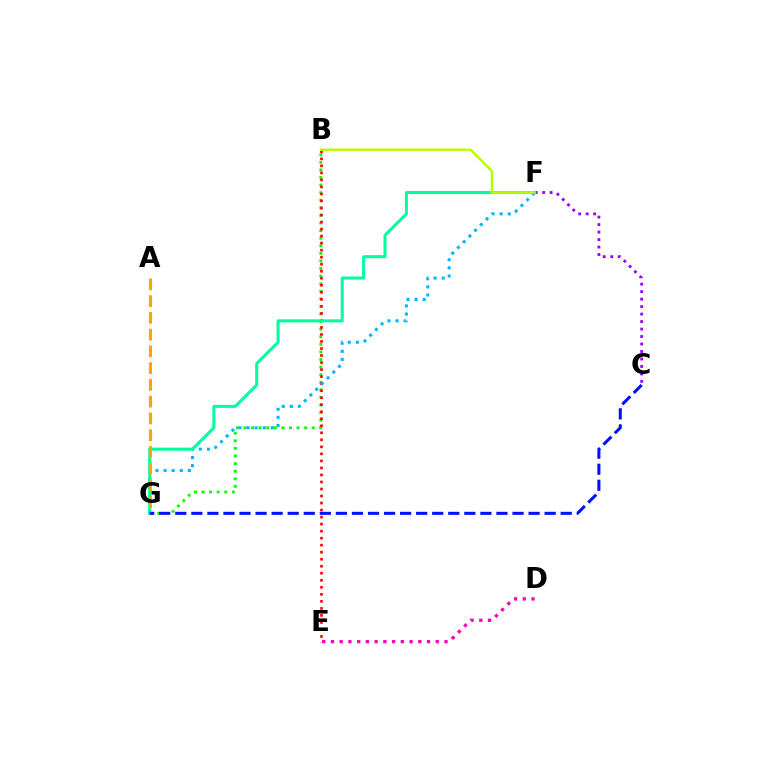{('B', 'G'): [{'color': '#08ff00', 'line_style': 'dotted', 'thickness': 2.06}], ('B', 'E'): [{'color': '#ff0000', 'line_style': 'dotted', 'thickness': 1.91}], ('F', 'G'): [{'color': '#00b5ff', 'line_style': 'dotted', 'thickness': 2.2}, {'color': '#00ff9d', 'line_style': 'solid', 'thickness': 2.18}], ('A', 'G'): [{'color': '#ffa500', 'line_style': 'dashed', 'thickness': 2.28}], ('C', 'G'): [{'color': '#0010ff', 'line_style': 'dashed', 'thickness': 2.18}], ('D', 'E'): [{'color': '#ff00bd', 'line_style': 'dotted', 'thickness': 2.37}], ('C', 'F'): [{'color': '#9b00ff', 'line_style': 'dotted', 'thickness': 2.03}], ('B', 'F'): [{'color': '#b3ff00', 'line_style': 'solid', 'thickness': 1.74}]}